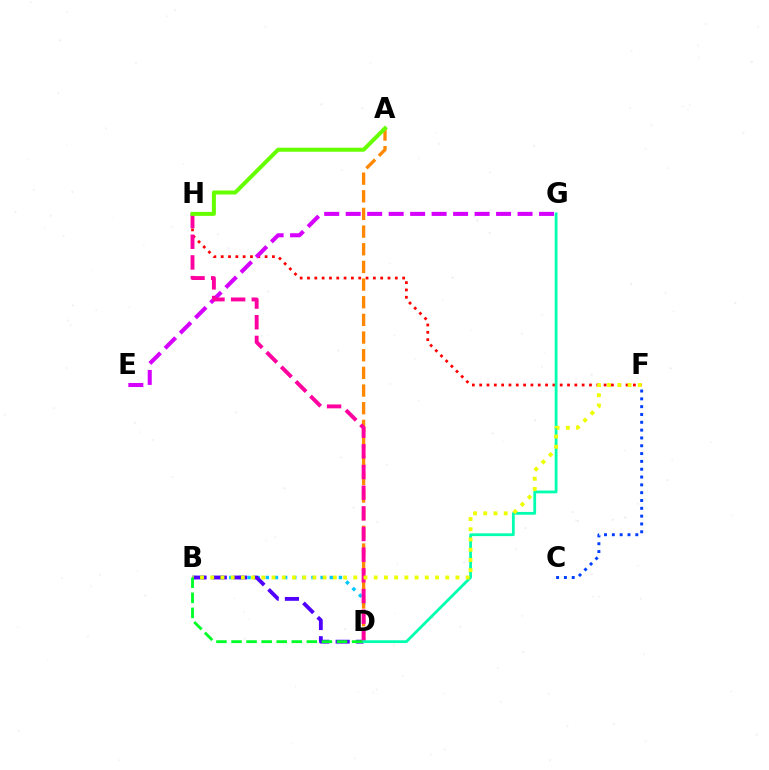{('B', 'D'): [{'color': '#00c7ff', 'line_style': 'dotted', 'thickness': 2.48}, {'color': '#4f00ff', 'line_style': 'dashed', 'thickness': 2.75}, {'color': '#00ff27', 'line_style': 'dashed', 'thickness': 2.05}], ('F', 'H'): [{'color': '#ff0000', 'line_style': 'dotted', 'thickness': 1.99}], ('E', 'G'): [{'color': '#d600ff', 'line_style': 'dashed', 'thickness': 2.92}], ('A', 'D'): [{'color': '#ff8800', 'line_style': 'dashed', 'thickness': 2.4}], ('D', 'H'): [{'color': '#ff00a0', 'line_style': 'dashed', 'thickness': 2.81}], ('D', 'G'): [{'color': '#00ffaf', 'line_style': 'solid', 'thickness': 2.0}], ('B', 'F'): [{'color': '#eeff00', 'line_style': 'dotted', 'thickness': 2.78}], ('A', 'H'): [{'color': '#66ff00', 'line_style': 'solid', 'thickness': 2.87}], ('C', 'F'): [{'color': '#003fff', 'line_style': 'dotted', 'thickness': 2.12}]}